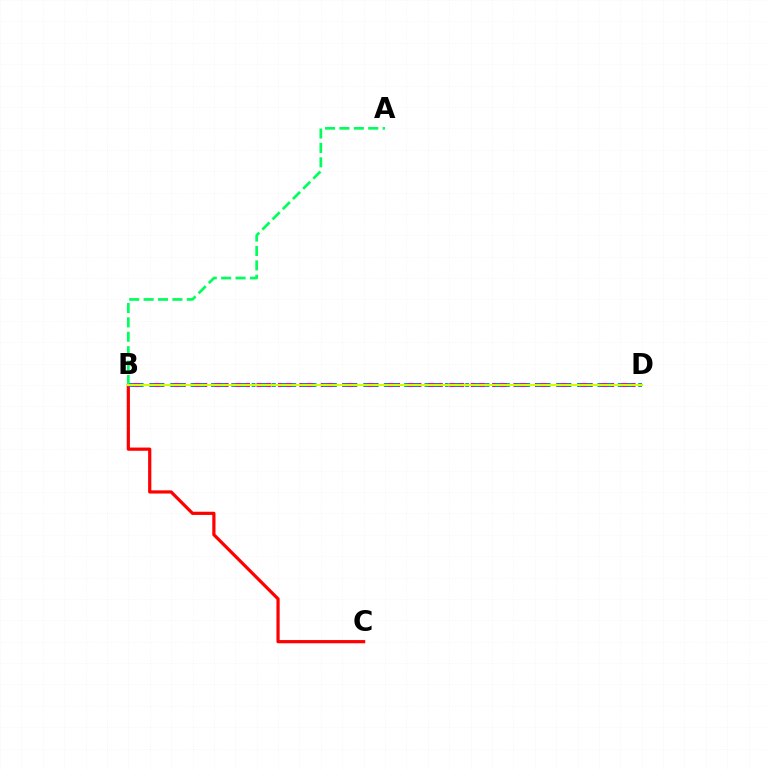{('B', 'C'): [{'color': '#ff0000', 'line_style': 'solid', 'thickness': 2.31}], ('B', 'D'): [{'color': '#b900ff', 'line_style': 'dashed', 'thickness': 2.91}, {'color': '#0074ff', 'line_style': 'dotted', 'thickness': 2.76}, {'color': '#d1ff00', 'line_style': 'solid', 'thickness': 1.57}], ('A', 'B'): [{'color': '#00ff5c', 'line_style': 'dashed', 'thickness': 1.96}]}